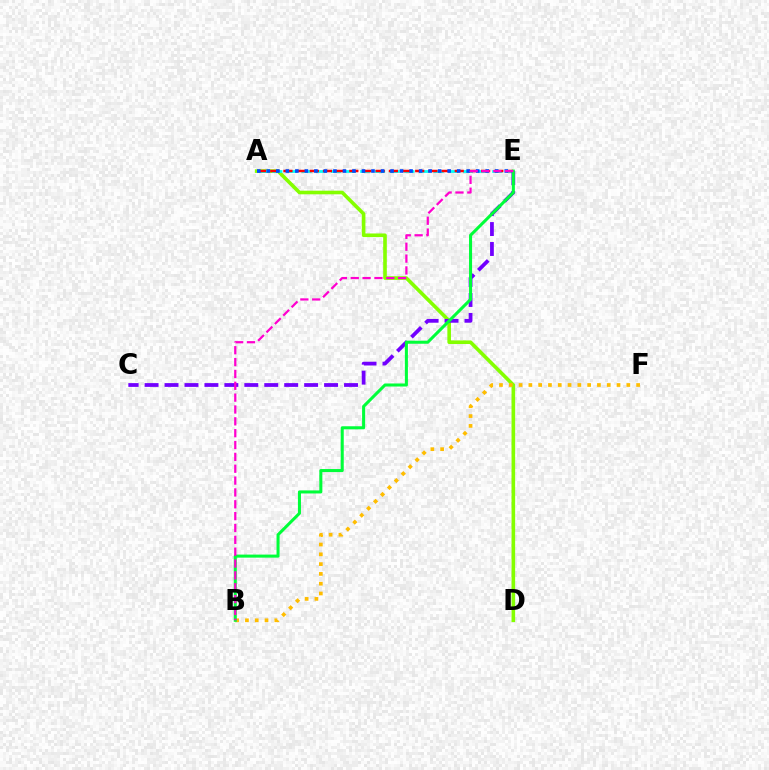{('A', 'D'): [{'color': '#84ff00', 'line_style': 'solid', 'thickness': 2.6}], ('B', 'F'): [{'color': '#ffbd00', 'line_style': 'dotted', 'thickness': 2.66}], ('A', 'E'): [{'color': '#00fff6', 'line_style': 'dashed', 'thickness': 1.99}, {'color': '#ff0000', 'line_style': 'dashed', 'thickness': 1.79}, {'color': '#004bff', 'line_style': 'dotted', 'thickness': 2.59}], ('C', 'E'): [{'color': '#7200ff', 'line_style': 'dashed', 'thickness': 2.71}], ('B', 'E'): [{'color': '#00ff39', 'line_style': 'solid', 'thickness': 2.19}, {'color': '#ff00cf', 'line_style': 'dashed', 'thickness': 1.61}]}